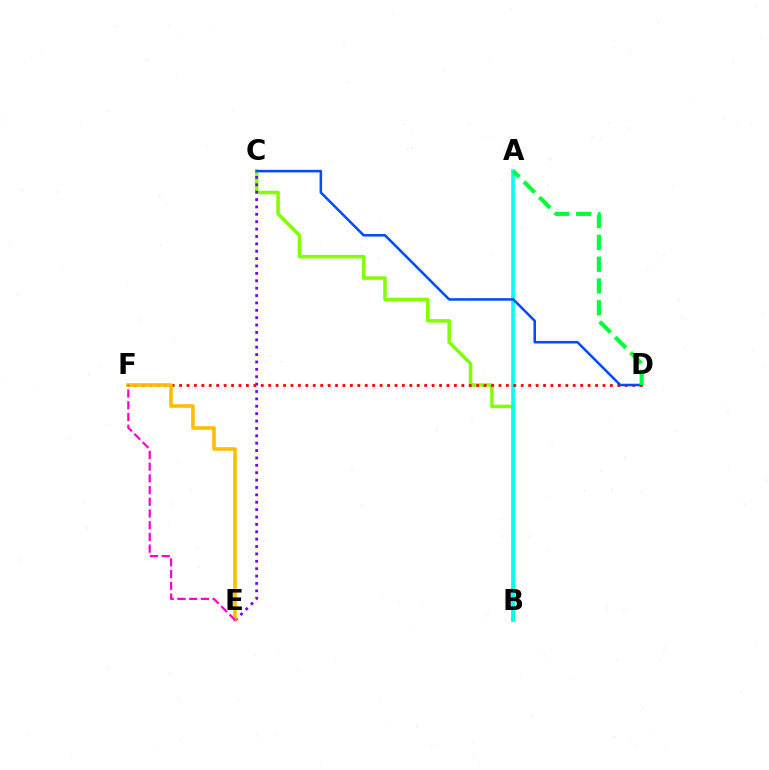{('B', 'C'): [{'color': '#84ff00', 'line_style': 'solid', 'thickness': 2.55}], ('C', 'E'): [{'color': '#7200ff', 'line_style': 'dotted', 'thickness': 2.01}], ('A', 'B'): [{'color': '#00fff6', 'line_style': 'solid', 'thickness': 2.66}], ('D', 'F'): [{'color': '#ff0000', 'line_style': 'dotted', 'thickness': 2.02}], ('C', 'D'): [{'color': '#004bff', 'line_style': 'solid', 'thickness': 1.83}], ('E', 'F'): [{'color': '#ffbd00', 'line_style': 'solid', 'thickness': 2.57}, {'color': '#ff00cf', 'line_style': 'dashed', 'thickness': 1.59}], ('A', 'D'): [{'color': '#00ff39', 'line_style': 'dashed', 'thickness': 2.96}]}